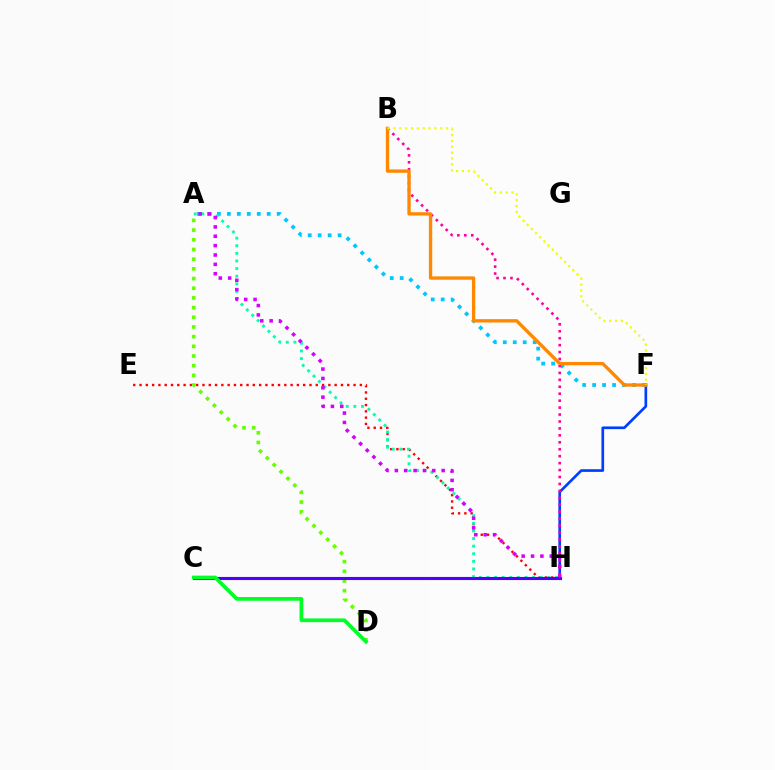{('F', 'H'): [{'color': '#003fff', 'line_style': 'solid', 'thickness': 1.92}], ('E', 'H'): [{'color': '#ff0000', 'line_style': 'dotted', 'thickness': 1.71}], ('A', 'F'): [{'color': '#00c7ff', 'line_style': 'dotted', 'thickness': 2.71}], ('A', 'H'): [{'color': '#00ffaf', 'line_style': 'dotted', 'thickness': 2.07}, {'color': '#d600ff', 'line_style': 'dotted', 'thickness': 2.54}], ('A', 'D'): [{'color': '#66ff00', 'line_style': 'dotted', 'thickness': 2.63}], ('C', 'H'): [{'color': '#4f00ff', 'line_style': 'solid', 'thickness': 2.24}], ('B', 'H'): [{'color': '#ff00a0', 'line_style': 'dotted', 'thickness': 1.89}], ('B', 'F'): [{'color': '#ff8800', 'line_style': 'solid', 'thickness': 2.4}, {'color': '#eeff00', 'line_style': 'dotted', 'thickness': 1.59}], ('C', 'D'): [{'color': '#00ff27', 'line_style': 'solid', 'thickness': 2.68}]}